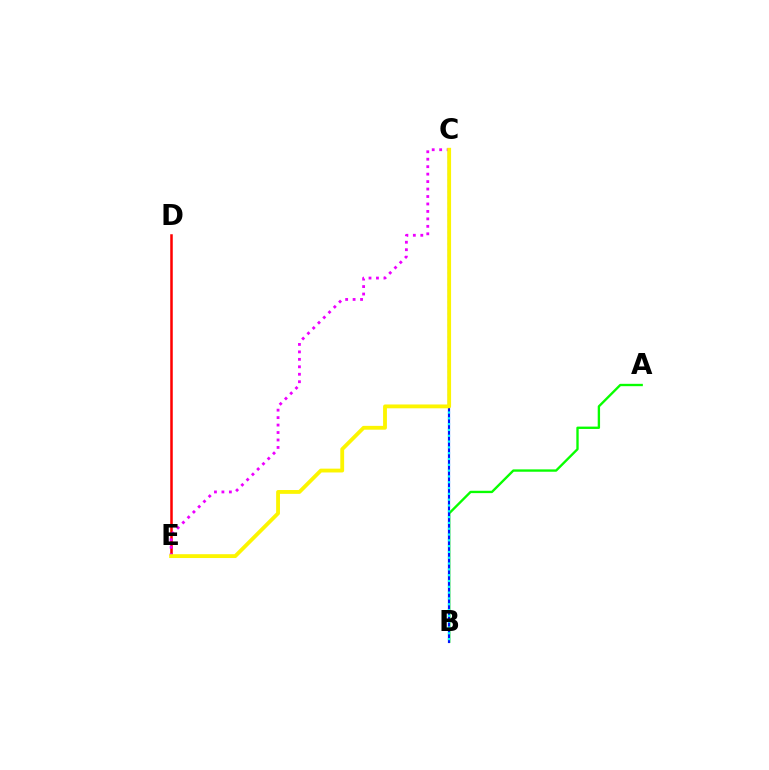{('D', 'E'): [{'color': '#ff0000', 'line_style': 'solid', 'thickness': 1.82}], ('A', 'B'): [{'color': '#08ff00', 'line_style': 'solid', 'thickness': 1.69}], ('B', 'C'): [{'color': '#0010ff', 'line_style': 'solid', 'thickness': 1.56}, {'color': '#00fff6', 'line_style': 'dotted', 'thickness': 1.58}], ('C', 'E'): [{'color': '#ee00ff', 'line_style': 'dotted', 'thickness': 2.03}, {'color': '#fcf500', 'line_style': 'solid', 'thickness': 2.75}]}